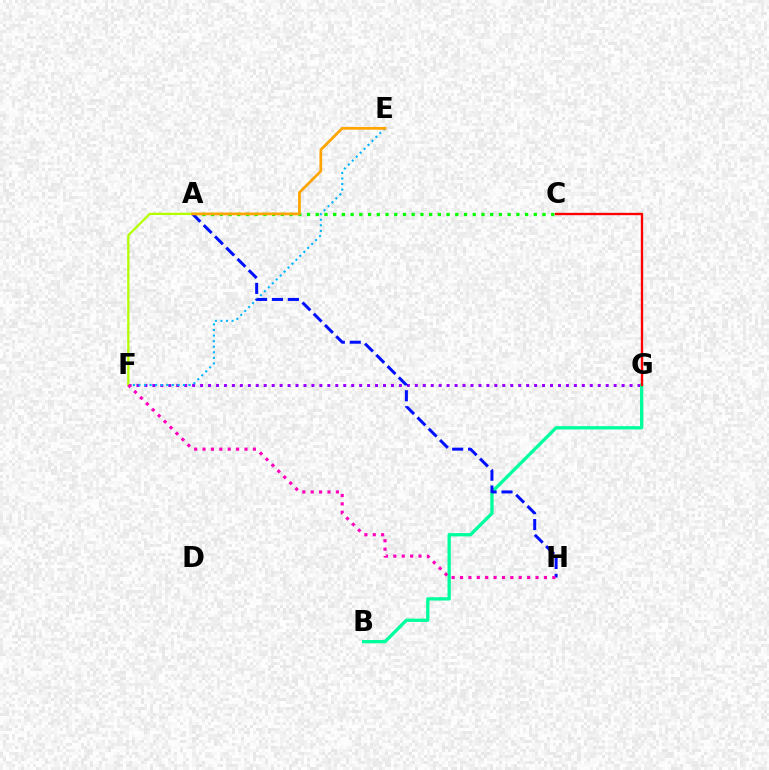{('F', 'G'): [{'color': '#9b00ff', 'line_style': 'dotted', 'thickness': 2.16}], ('E', 'F'): [{'color': '#00b5ff', 'line_style': 'dotted', 'thickness': 1.51}], ('A', 'C'): [{'color': '#08ff00', 'line_style': 'dotted', 'thickness': 2.37}], ('B', 'G'): [{'color': '#00ff9d', 'line_style': 'solid', 'thickness': 2.38}], ('A', 'H'): [{'color': '#0010ff', 'line_style': 'dashed', 'thickness': 2.16}], ('A', 'F'): [{'color': '#b3ff00', 'line_style': 'solid', 'thickness': 1.64}], ('A', 'E'): [{'color': '#ffa500', 'line_style': 'solid', 'thickness': 1.99}], ('F', 'H'): [{'color': '#ff00bd', 'line_style': 'dotted', 'thickness': 2.28}], ('C', 'G'): [{'color': '#ff0000', 'line_style': 'solid', 'thickness': 1.71}]}